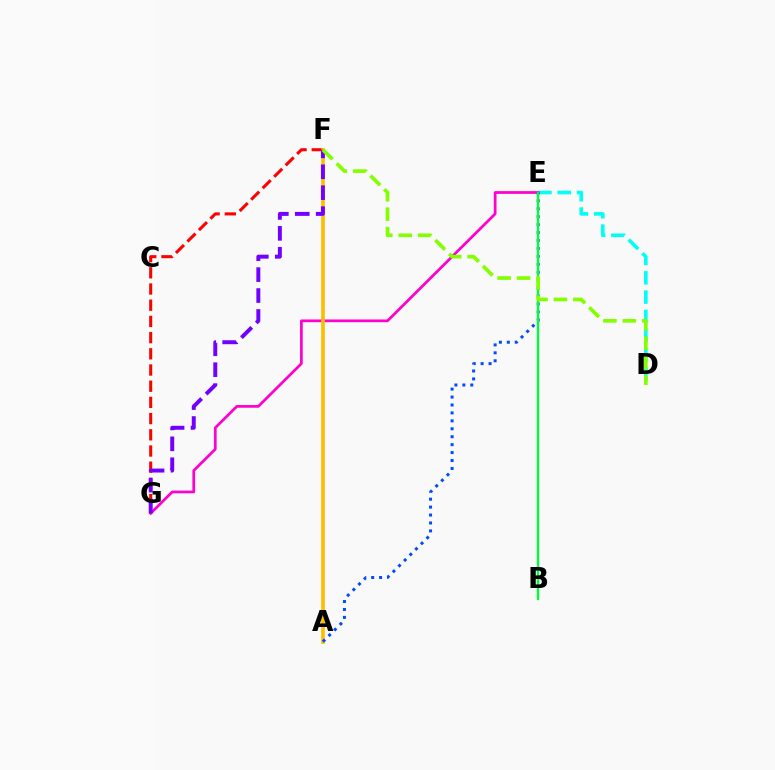{('D', 'E'): [{'color': '#00fff6', 'line_style': 'dashed', 'thickness': 2.62}], ('E', 'G'): [{'color': '#ff00cf', 'line_style': 'solid', 'thickness': 1.96}], ('F', 'G'): [{'color': '#ff0000', 'line_style': 'dashed', 'thickness': 2.2}, {'color': '#7200ff', 'line_style': 'dashed', 'thickness': 2.84}], ('A', 'F'): [{'color': '#ffbd00', 'line_style': 'solid', 'thickness': 2.63}], ('A', 'E'): [{'color': '#004bff', 'line_style': 'dotted', 'thickness': 2.16}], ('B', 'E'): [{'color': '#00ff39', 'line_style': 'solid', 'thickness': 1.72}], ('D', 'F'): [{'color': '#84ff00', 'line_style': 'dashed', 'thickness': 2.64}]}